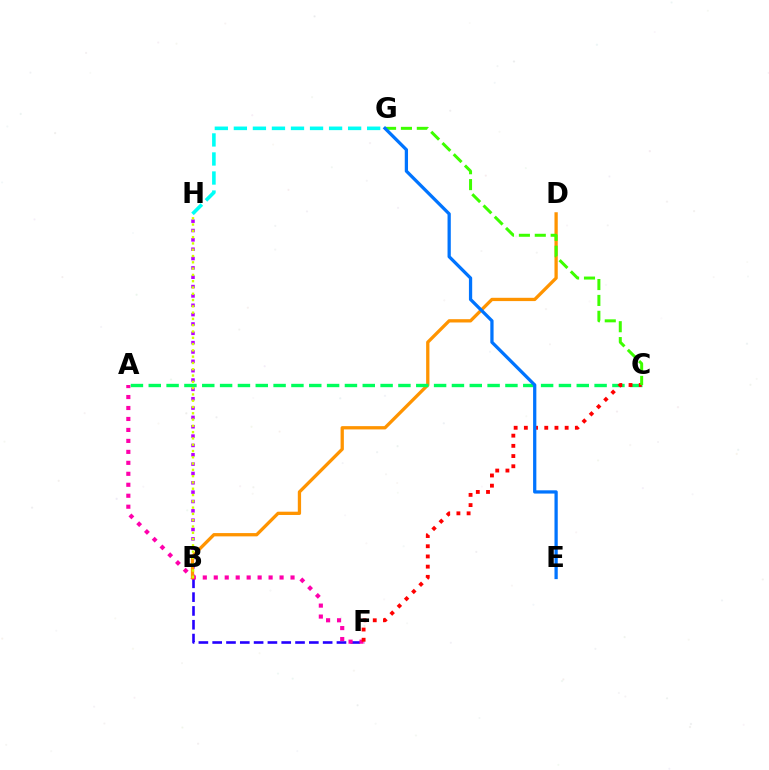{('B', 'F'): [{'color': '#2500ff', 'line_style': 'dashed', 'thickness': 1.88}], ('B', 'H'): [{'color': '#b900ff', 'line_style': 'dotted', 'thickness': 2.54}, {'color': '#d1ff00', 'line_style': 'dotted', 'thickness': 1.71}], ('A', 'F'): [{'color': '#ff00ac', 'line_style': 'dotted', 'thickness': 2.98}], ('B', 'D'): [{'color': '#ff9400', 'line_style': 'solid', 'thickness': 2.37}], ('A', 'C'): [{'color': '#00ff5c', 'line_style': 'dashed', 'thickness': 2.42}], ('C', 'F'): [{'color': '#ff0000', 'line_style': 'dotted', 'thickness': 2.77}], ('C', 'G'): [{'color': '#3dff00', 'line_style': 'dashed', 'thickness': 2.16}], ('E', 'G'): [{'color': '#0074ff', 'line_style': 'solid', 'thickness': 2.35}], ('G', 'H'): [{'color': '#00fff6', 'line_style': 'dashed', 'thickness': 2.59}]}